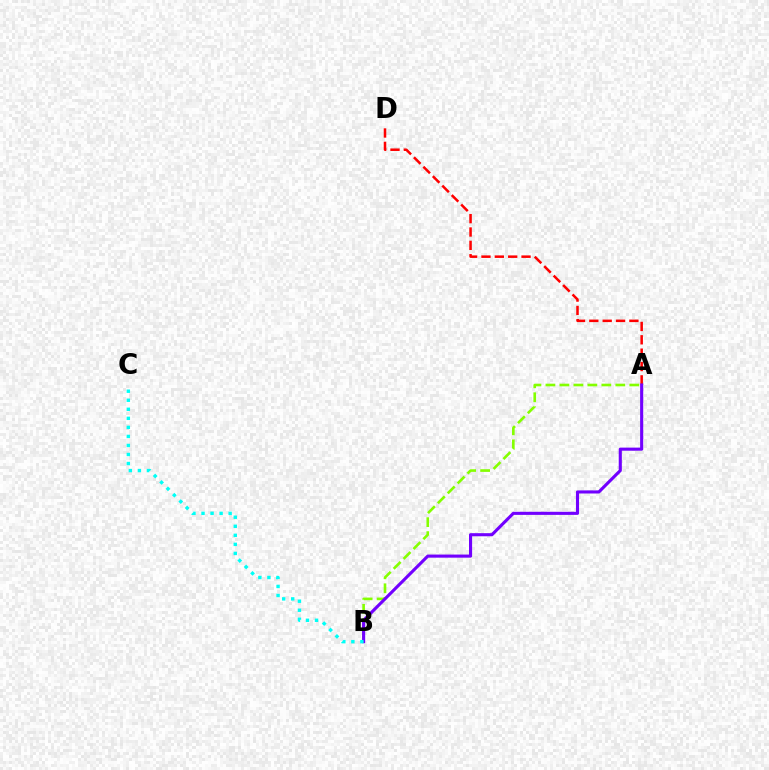{('A', 'B'): [{'color': '#84ff00', 'line_style': 'dashed', 'thickness': 1.9}, {'color': '#7200ff', 'line_style': 'solid', 'thickness': 2.23}], ('A', 'D'): [{'color': '#ff0000', 'line_style': 'dashed', 'thickness': 1.82}], ('B', 'C'): [{'color': '#00fff6', 'line_style': 'dotted', 'thickness': 2.46}]}